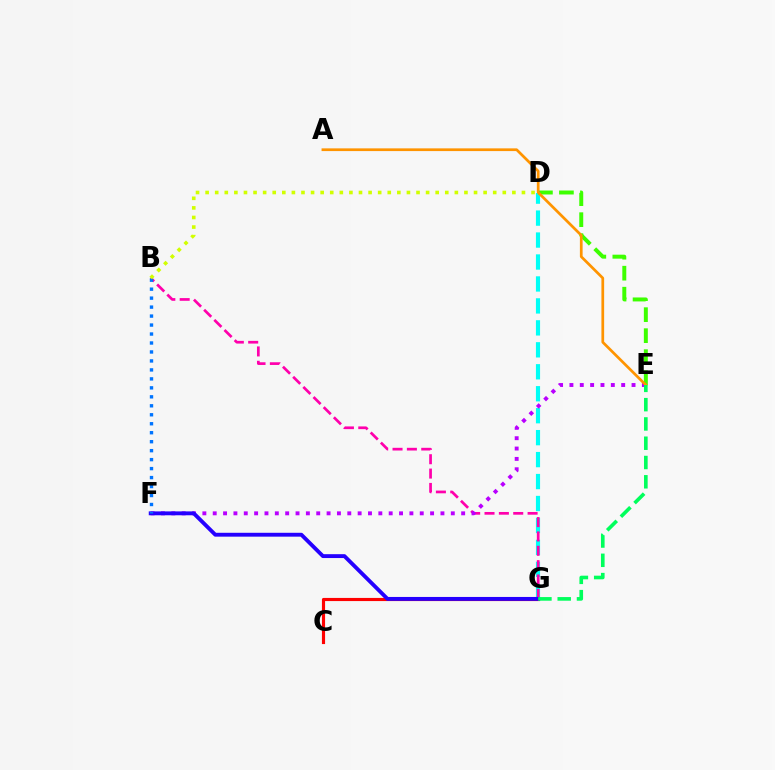{('D', 'G'): [{'color': '#00fff6', 'line_style': 'dashed', 'thickness': 2.98}], ('B', 'G'): [{'color': '#ff00ac', 'line_style': 'dashed', 'thickness': 1.95}], ('E', 'F'): [{'color': '#b900ff', 'line_style': 'dotted', 'thickness': 2.81}], ('D', 'E'): [{'color': '#3dff00', 'line_style': 'dashed', 'thickness': 2.85}], ('C', 'G'): [{'color': '#ff0000', 'line_style': 'solid', 'thickness': 2.26}], ('F', 'G'): [{'color': '#2500ff', 'line_style': 'solid', 'thickness': 2.79}], ('A', 'E'): [{'color': '#ff9400', 'line_style': 'solid', 'thickness': 1.96}], ('B', 'F'): [{'color': '#0074ff', 'line_style': 'dotted', 'thickness': 2.44}], ('E', 'G'): [{'color': '#00ff5c', 'line_style': 'dashed', 'thickness': 2.62}], ('B', 'D'): [{'color': '#d1ff00', 'line_style': 'dotted', 'thickness': 2.6}]}